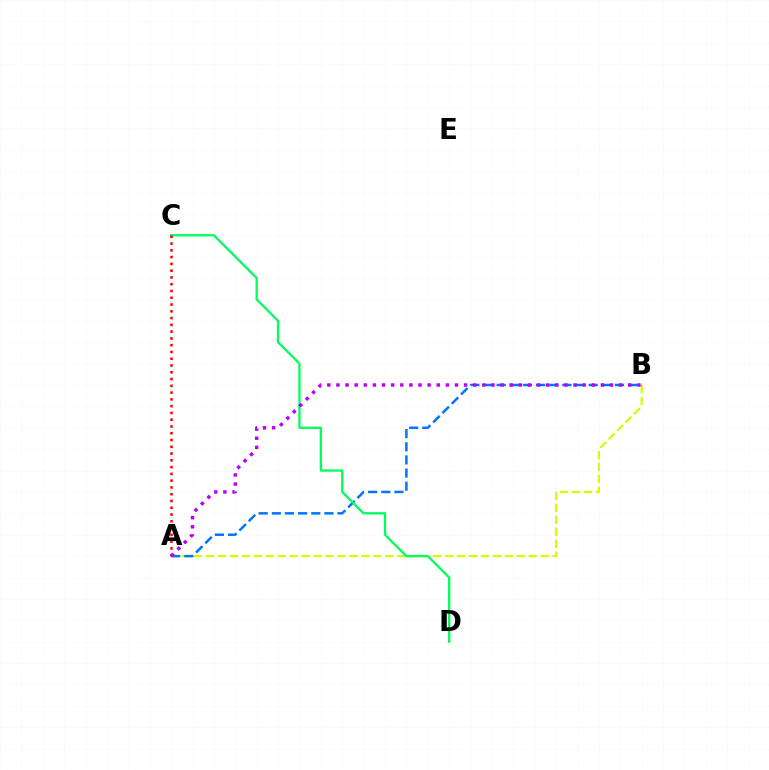{('A', 'B'): [{'color': '#d1ff00', 'line_style': 'dashed', 'thickness': 1.62}, {'color': '#0074ff', 'line_style': 'dashed', 'thickness': 1.79}, {'color': '#b900ff', 'line_style': 'dotted', 'thickness': 2.48}], ('C', 'D'): [{'color': '#00ff5c', 'line_style': 'solid', 'thickness': 1.66}], ('A', 'C'): [{'color': '#ff0000', 'line_style': 'dotted', 'thickness': 1.84}]}